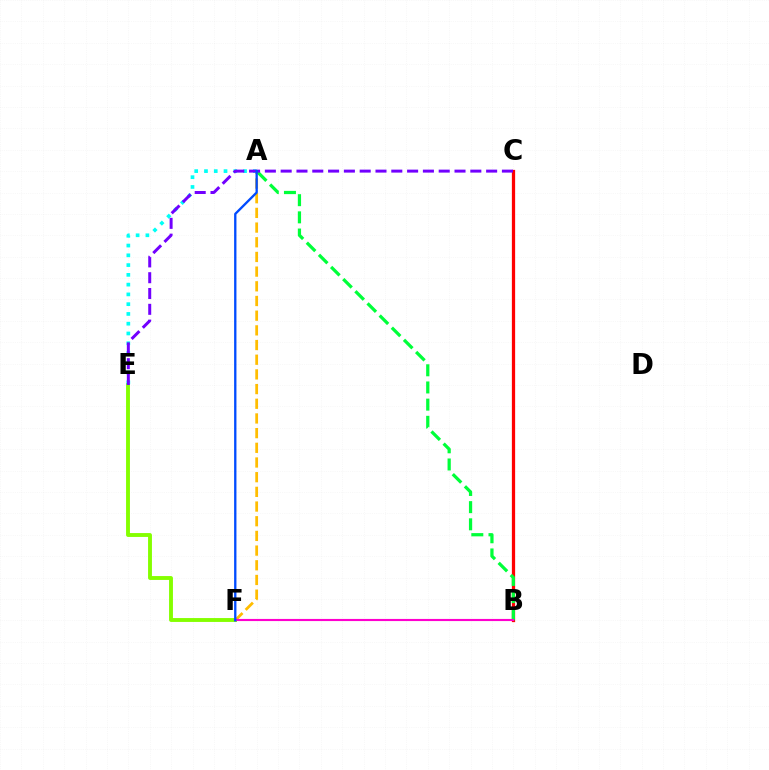{('E', 'F'): [{'color': '#84ff00', 'line_style': 'solid', 'thickness': 2.79}], ('B', 'C'): [{'color': '#ff0000', 'line_style': 'solid', 'thickness': 2.34}], ('A', 'F'): [{'color': '#ffbd00', 'line_style': 'dashed', 'thickness': 1.99}, {'color': '#004bff', 'line_style': 'solid', 'thickness': 1.68}], ('A', 'B'): [{'color': '#00ff39', 'line_style': 'dashed', 'thickness': 2.33}], ('A', 'E'): [{'color': '#00fff6', 'line_style': 'dotted', 'thickness': 2.65}], ('B', 'F'): [{'color': '#ff00cf', 'line_style': 'solid', 'thickness': 1.54}], ('C', 'E'): [{'color': '#7200ff', 'line_style': 'dashed', 'thickness': 2.15}]}